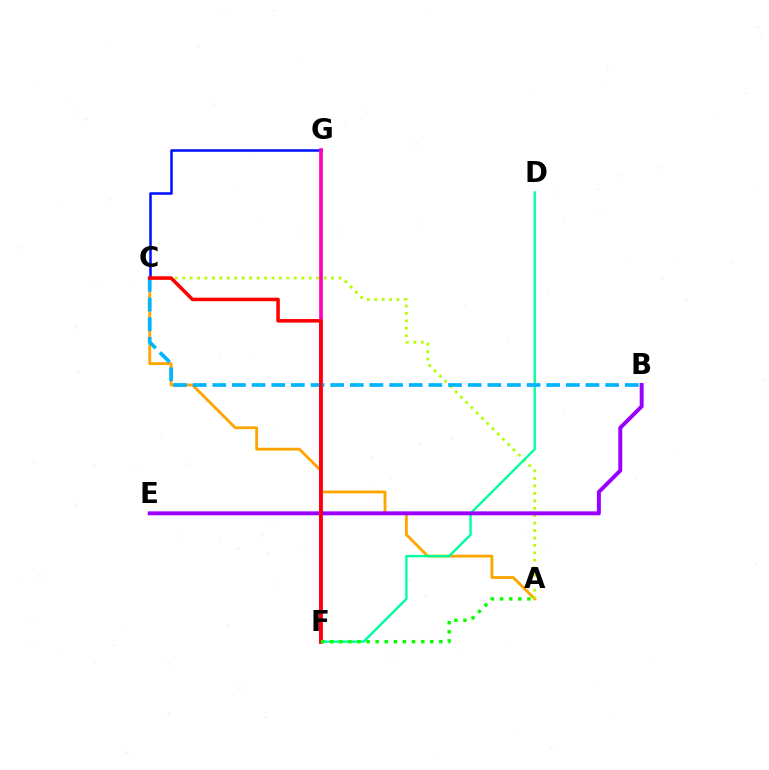{('A', 'C'): [{'color': '#ffa500', 'line_style': 'solid', 'thickness': 2.04}, {'color': '#b3ff00', 'line_style': 'dotted', 'thickness': 2.02}], ('C', 'G'): [{'color': '#0010ff', 'line_style': 'solid', 'thickness': 1.82}], ('F', 'G'): [{'color': '#ff00bd', 'line_style': 'solid', 'thickness': 2.65}], ('D', 'F'): [{'color': '#00ff9d', 'line_style': 'solid', 'thickness': 1.71}], ('B', 'E'): [{'color': '#9b00ff', 'line_style': 'solid', 'thickness': 2.84}], ('B', 'C'): [{'color': '#00b5ff', 'line_style': 'dashed', 'thickness': 2.67}], ('C', 'F'): [{'color': '#ff0000', 'line_style': 'solid', 'thickness': 2.55}], ('A', 'F'): [{'color': '#08ff00', 'line_style': 'dotted', 'thickness': 2.47}]}